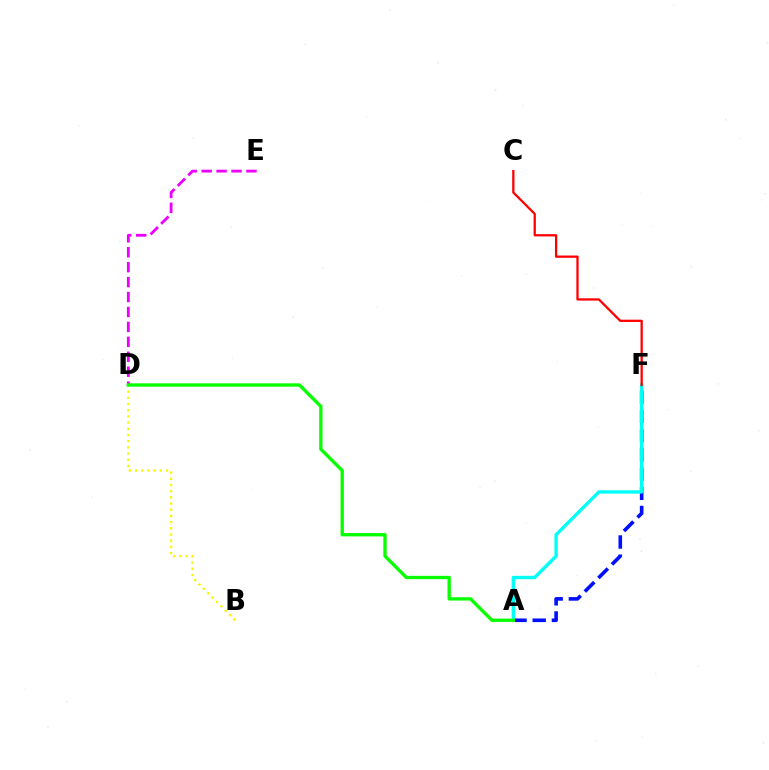{('A', 'F'): [{'color': '#0010ff', 'line_style': 'dashed', 'thickness': 2.61}, {'color': '#00fff6', 'line_style': 'solid', 'thickness': 2.43}], ('B', 'D'): [{'color': '#fcf500', 'line_style': 'dotted', 'thickness': 1.68}], ('D', 'E'): [{'color': '#ee00ff', 'line_style': 'dashed', 'thickness': 2.03}], ('A', 'D'): [{'color': '#08ff00', 'line_style': 'solid', 'thickness': 2.39}], ('C', 'F'): [{'color': '#ff0000', 'line_style': 'solid', 'thickness': 1.64}]}